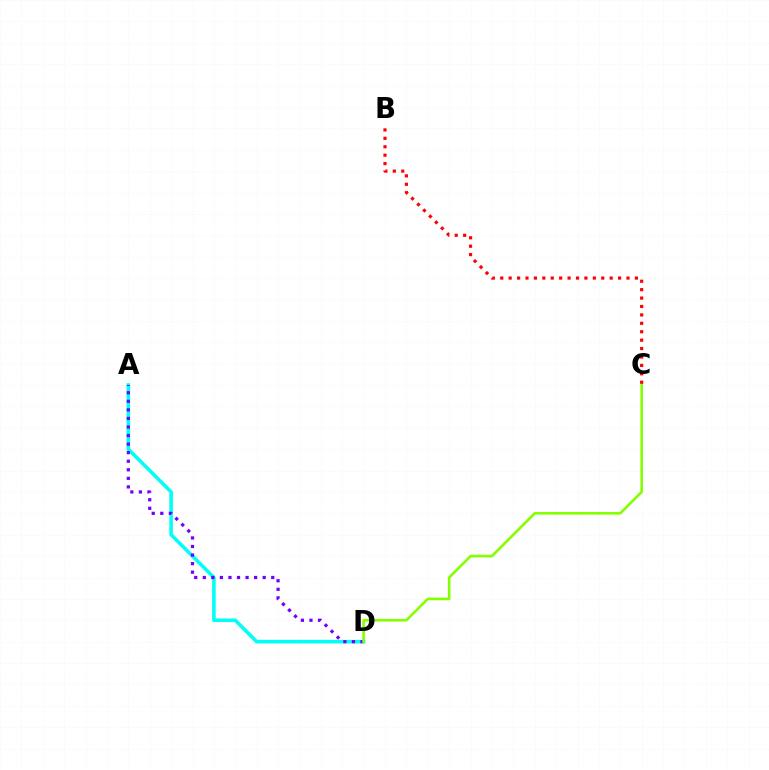{('A', 'D'): [{'color': '#00fff6', 'line_style': 'solid', 'thickness': 2.56}, {'color': '#7200ff', 'line_style': 'dotted', 'thickness': 2.32}], ('C', 'D'): [{'color': '#84ff00', 'line_style': 'solid', 'thickness': 1.88}], ('B', 'C'): [{'color': '#ff0000', 'line_style': 'dotted', 'thickness': 2.29}]}